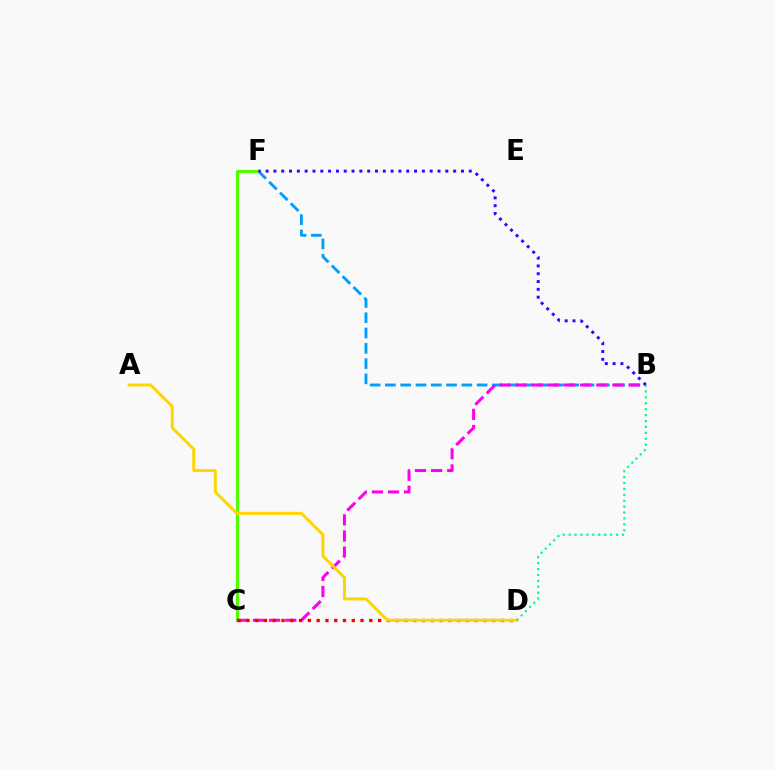{('B', 'F'): [{'color': '#009eff', 'line_style': 'dashed', 'thickness': 2.08}, {'color': '#3700ff', 'line_style': 'dotted', 'thickness': 2.12}], ('C', 'F'): [{'color': '#4fff00', 'line_style': 'solid', 'thickness': 2.24}], ('B', 'C'): [{'color': '#ff00ed', 'line_style': 'dashed', 'thickness': 2.19}], ('C', 'D'): [{'color': '#ff0000', 'line_style': 'dotted', 'thickness': 2.38}], ('A', 'D'): [{'color': '#ffd500', 'line_style': 'solid', 'thickness': 2.13}], ('B', 'D'): [{'color': '#00ff86', 'line_style': 'dotted', 'thickness': 1.61}]}